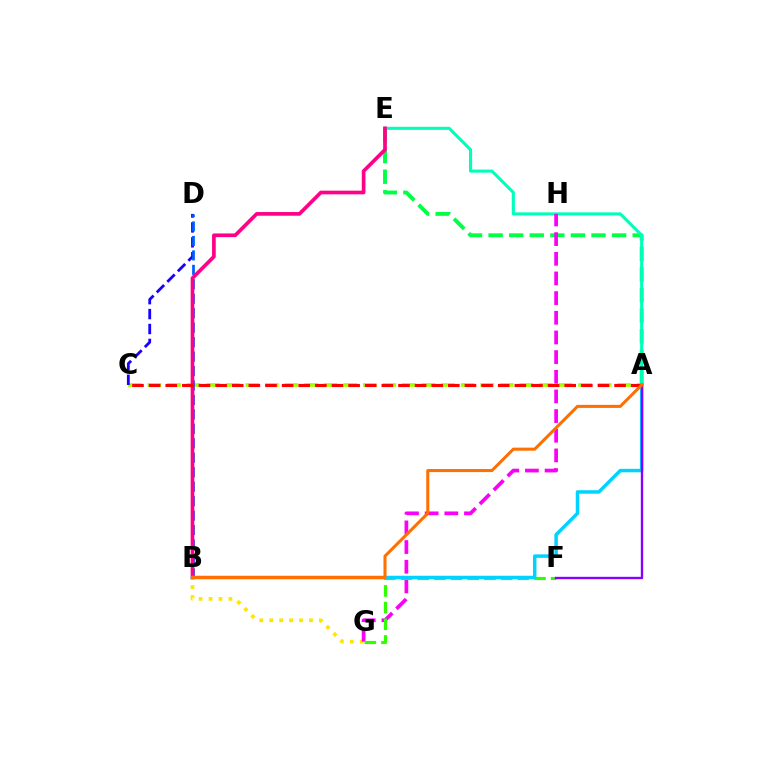{('B', 'G'): [{'color': '#ffe600', 'line_style': 'dotted', 'thickness': 2.7}], ('A', 'E'): [{'color': '#00ff45', 'line_style': 'dashed', 'thickness': 2.8}, {'color': '#00ffbb', 'line_style': 'solid', 'thickness': 2.23}], ('A', 'C'): [{'color': '#a2ff00', 'line_style': 'dashed', 'thickness': 2.66}, {'color': '#ff0000', 'line_style': 'dashed', 'thickness': 2.26}], ('C', 'D'): [{'color': '#1900ff', 'line_style': 'dashed', 'thickness': 2.03}], ('B', 'D'): [{'color': '#005dff', 'line_style': 'dashed', 'thickness': 1.96}], ('G', 'H'): [{'color': '#fa00f9', 'line_style': 'dashed', 'thickness': 2.67}], ('B', 'E'): [{'color': '#ff0088', 'line_style': 'solid', 'thickness': 2.65}], ('F', 'G'): [{'color': '#31ff00', 'line_style': 'dashed', 'thickness': 2.27}], ('A', 'B'): [{'color': '#00d3ff', 'line_style': 'solid', 'thickness': 2.5}, {'color': '#ff7000', 'line_style': 'solid', 'thickness': 2.2}], ('A', 'F'): [{'color': '#8a00ff', 'line_style': 'solid', 'thickness': 1.7}]}